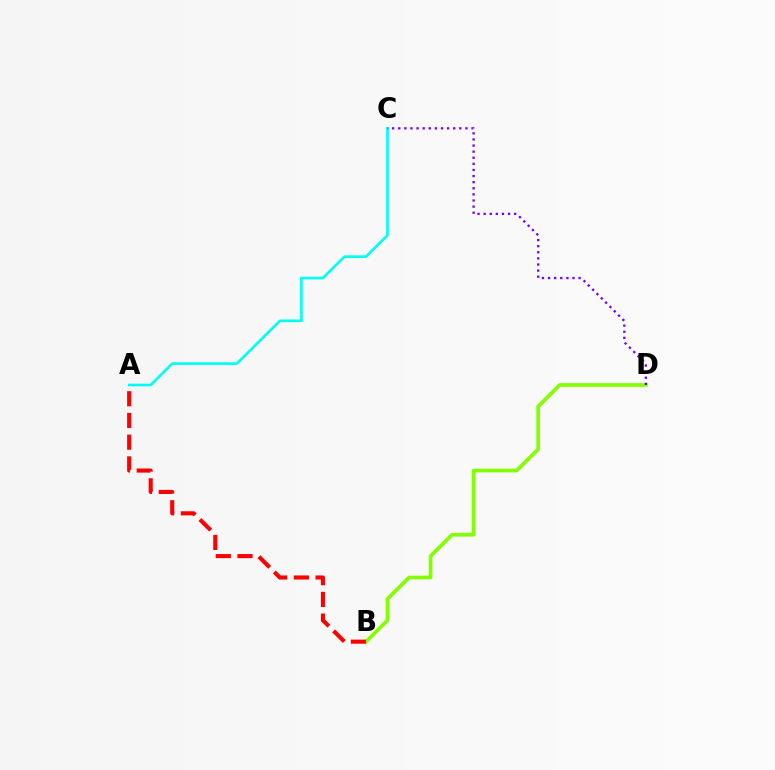{('B', 'D'): [{'color': '#84ff00', 'line_style': 'solid', 'thickness': 2.68}], ('A', 'B'): [{'color': '#ff0000', 'line_style': 'dashed', 'thickness': 2.95}], ('A', 'C'): [{'color': '#00fff6', 'line_style': 'solid', 'thickness': 1.92}], ('C', 'D'): [{'color': '#7200ff', 'line_style': 'dotted', 'thickness': 1.66}]}